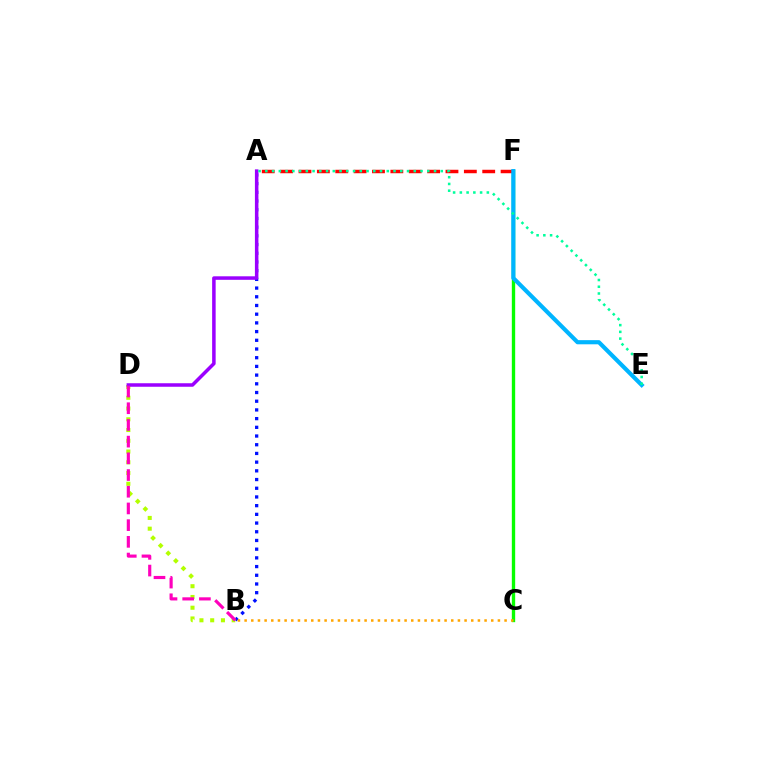{('C', 'F'): [{'color': '#08ff00', 'line_style': 'solid', 'thickness': 2.41}], ('A', 'F'): [{'color': '#ff0000', 'line_style': 'dashed', 'thickness': 2.5}], ('A', 'B'): [{'color': '#0010ff', 'line_style': 'dotted', 'thickness': 2.36}], ('B', 'D'): [{'color': '#b3ff00', 'line_style': 'dotted', 'thickness': 2.92}, {'color': '#ff00bd', 'line_style': 'dashed', 'thickness': 2.27}], ('A', 'D'): [{'color': '#9b00ff', 'line_style': 'solid', 'thickness': 2.53}], ('B', 'C'): [{'color': '#ffa500', 'line_style': 'dotted', 'thickness': 1.81}], ('E', 'F'): [{'color': '#00b5ff', 'line_style': 'solid', 'thickness': 2.99}], ('A', 'E'): [{'color': '#00ff9d', 'line_style': 'dotted', 'thickness': 1.83}]}